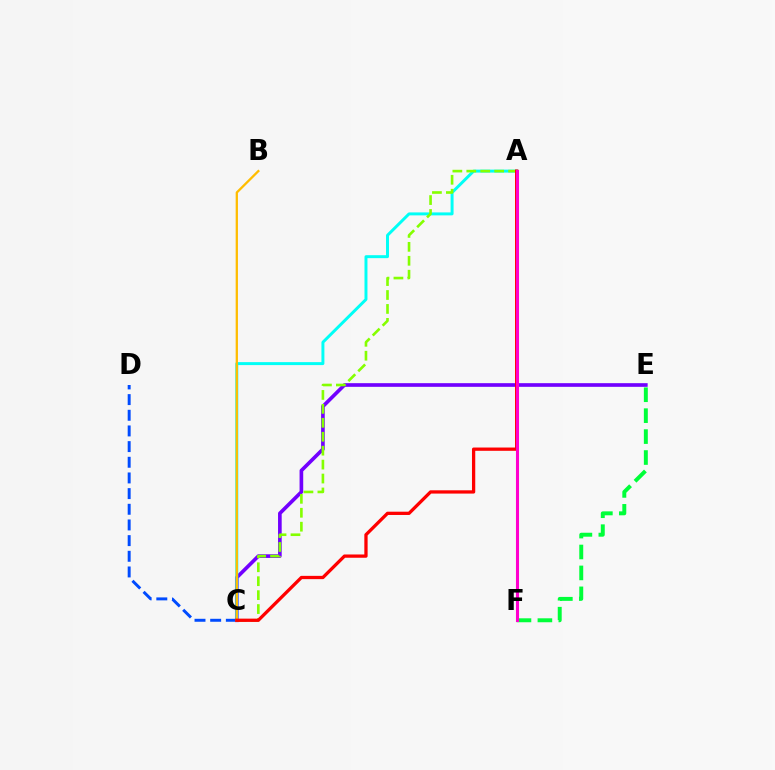{('C', 'D'): [{'color': '#004bff', 'line_style': 'dashed', 'thickness': 2.13}], ('C', 'E'): [{'color': '#7200ff', 'line_style': 'solid', 'thickness': 2.63}], ('A', 'C'): [{'color': '#00fff6', 'line_style': 'solid', 'thickness': 2.13}, {'color': '#84ff00', 'line_style': 'dashed', 'thickness': 1.89}, {'color': '#ff0000', 'line_style': 'solid', 'thickness': 2.36}], ('E', 'F'): [{'color': '#00ff39', 'line_style': 'dashed', 'thickness': 2.84}], ('B', 'C'): [{'color': '#ffbd00', 'line_style': 'solid', 'thickness': 1.65}], ('A', 'F'): [{'color': '#ff00cf', 'line_style': 'solid', 'thickness': 2.21}]}